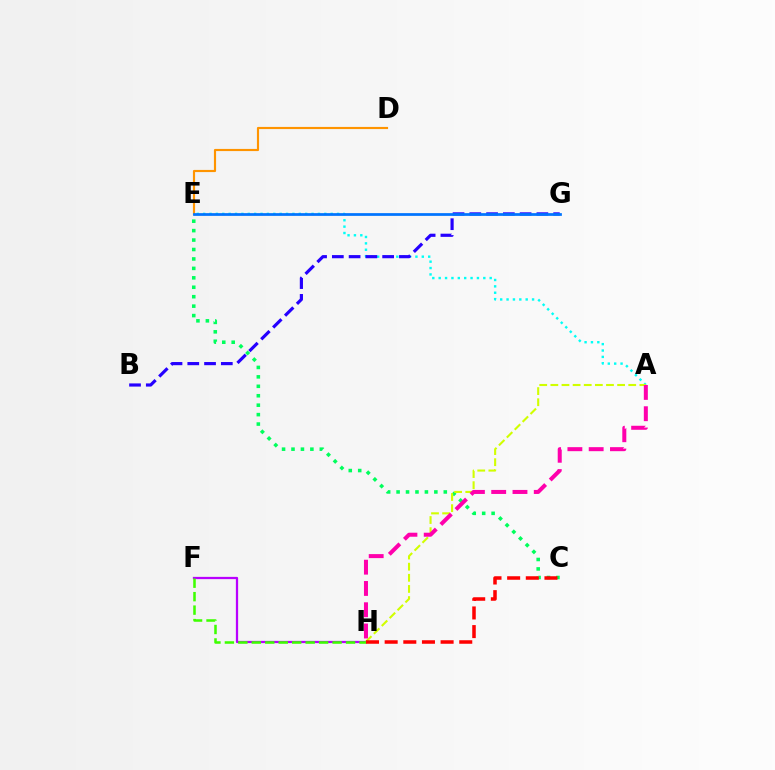{('C', 'E'): [{'color': '#00ff5c', 'line_style': 'dotted', 'thickness': 2.56}], ('F', 'H'): [{'color': '#b900ff', 'line_style': 'solid', 'thickness': 1.62}, {'color': '#3dff00', 'line_style': 'dashed', 'thickness': 1.83}], ('A', 'E'): [{'color': '#00fff6', 'line_style': 'dotted', 'thickness': 1.73}], ('A', 'H'): [{'color': '#d1ff00', 'line_style': 'dashed', 'thickness': 1.51}, {'color': '#ff00ac', 'line_style': 'dashed', 'thickness': 2.89}], ('D', 'E'): [{'color': '#ff9400', 'line_style': 'solid', 'thickness': 1.55}], ('B', 'G'): [{'color': '#2500ff', 'line_style': 'dashed', 'thickness': 2.28}], ('E', 'G'): [{'color': '#0074ff', 'line_style': 'solid', 'thickness': 1.97}], ('C', 'H'): [{'color': '#ff0000', 'line_style': 'dashed', 'thickness': 2.53}]}